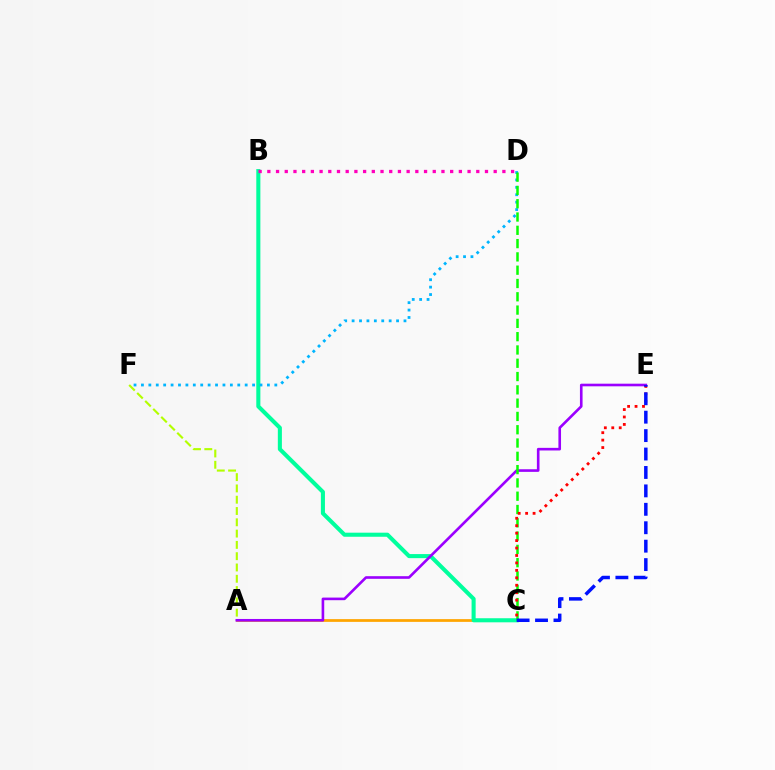{('A', 'C'): [{'color': '#ffa500', 'line_style': 'solid', 'thickness': 1.97}], ('A', 'F'): [{'color': '#b3ff00', 'line_style': 'dashed', 'thickness': 1.53}], ('B', 'C'): [{'color': '#00ff9d', 'line_style': 'solid', 'thickness': 2.93}], ('A', 'E'): [{'color': '#9b00ff', 'line_style': 'solid', 'thickness': 1.89}], ('D', 'F'): [{'color': '#00b5ff', 'line_style': 'dotted', 'thickness': 2.01}], ('C', 'D'): [{'color': '#08ff00', 'line_style': 'dashed', 'thickness': 1.81}], ('B', 'D'): [{'color': '#ff00bd', 'line_style': 'dotted', 'thickness': 2.37}], ('C', 'E'): [{'color': '#ff0000', 'line_style': 'dotted', 'thickness': 2.02}, {'color': '#0010ff', 'line_style': 'dashed', 'thickness': 2.5}]}